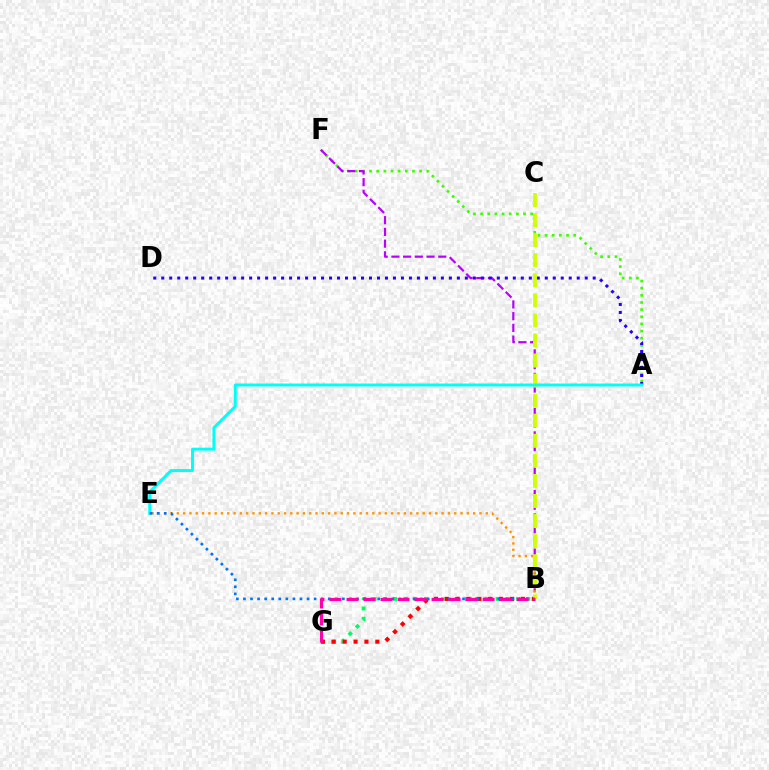{('B', 'G'): [{'color': '#00ff5c', 'line_style': 'dotted', 'thickness': 2.79}, {'color': '#ff0000', 'line_style': 'dotted', 'thickness': 2.96}, {'color': '#ff00ac', 'line_style': 'dashed', 'thickness': 2.31}], ('A', 'F'): [{'color': '#3dff00', 'line_style': 'dotted', 'thickness': 1.94}], ('B', 'F'): [{'color': '#b900ff', 'line_style': 'dashed', 'thickness': 1.59}], ('B', 'E'): [{'color': '#ff9400', 'line_style': 'dotted', 'thickness': 1.71}, {'color': '#0074ff', 'line_style': 'dotted', 'thickness': 1.92}], ('A', 'D'): [{'color': '#2500ff', 'line_style': 'dotted', 'thickness': 2.17}], ('B', 'C'): [{'color': '#d1ff00', 'line_style': 'dashed', 'thickness': 2.73}], ('A', 'E'): [{'color': '#00fff6', 'line_style': 'solid', 'thickness': 2.12}]}